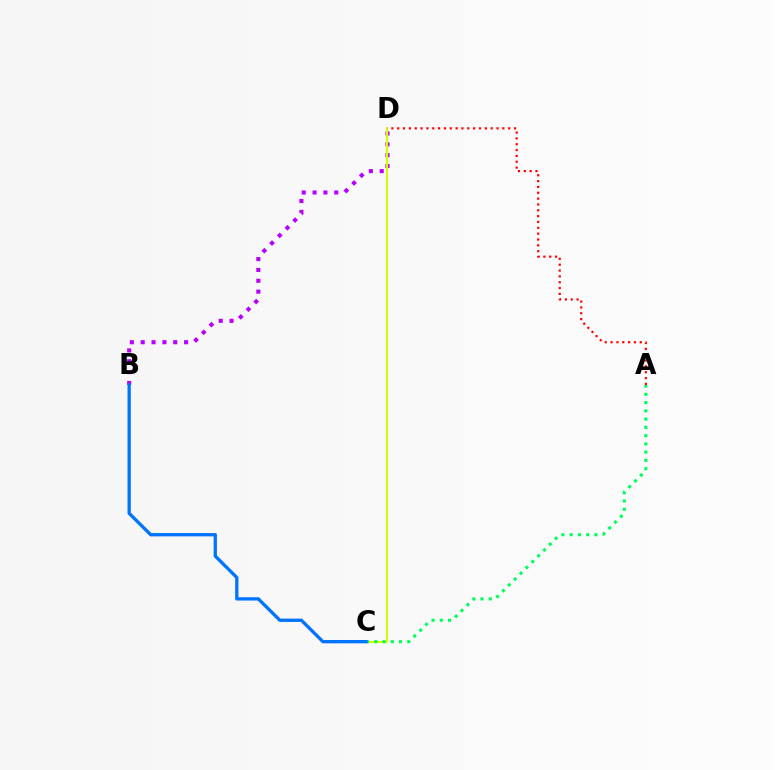{('B', 'D'): [{'color': '#b900ff', 'line_style': 'dotted', 'thickness': 2.95}], ('C', 'D'): [{'color': '#d1ff00', 'line_style': 'solid', 'thickness': 1.52}], ('A', 'C'): [{'color': '#00ff5c', 'line_style': 'dotted', 'thickness': 2.24}], ('B', 'C'): [{'color': '#0074ff', 'line_style': 'solid', 'thickness': 2.38}], ('A', 'D'): [{'color': '#ff0000', 'line_style': 'dotted', 'thickness': 1.59}]}